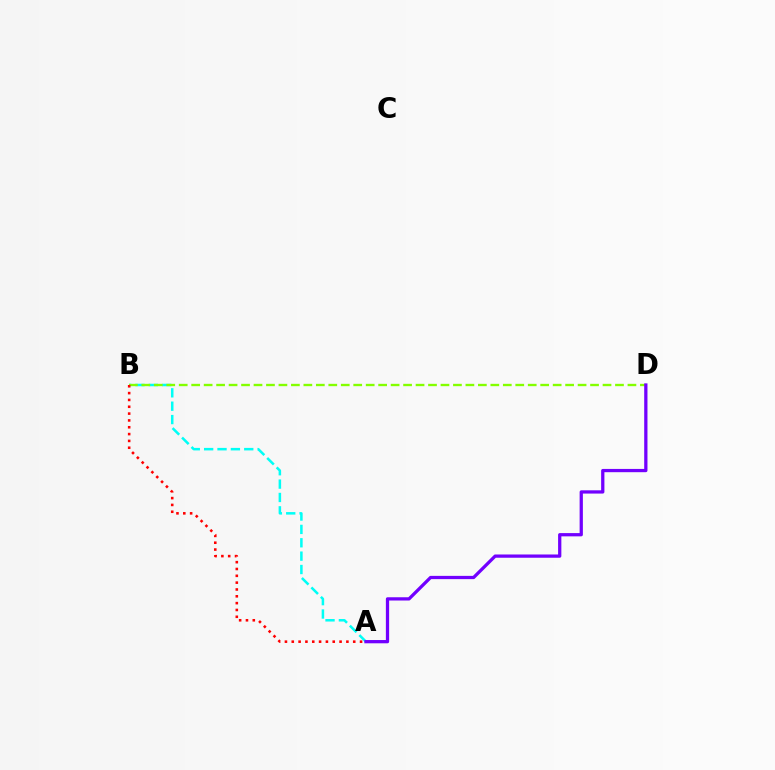{('A', 'B'): [{'color': '#00fff6', 'line_style': 'dashed', 'thickness': 1.82}, {'color': '#ff0000', 'line_style': 'dotted', 'thickness': 1.86}], ('B', 'D'): [{'color': '#84ff00', 'line_style': 'dashed', 'thickness': 1.69}], ('A', 'D'): [{'color': '#7200ff', 'line_style': 'solid', 'thickness': 2.35}]}